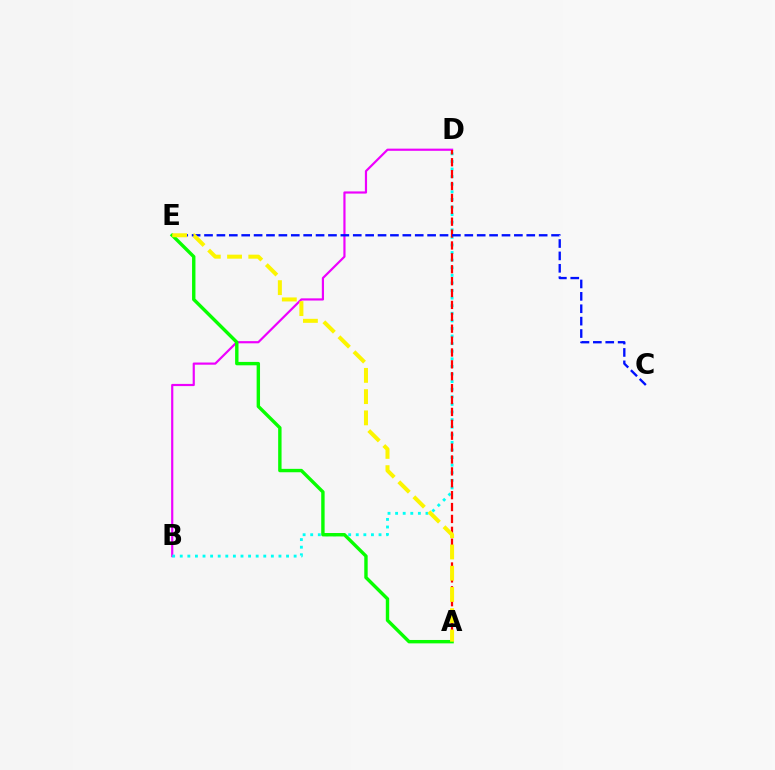{('B', 'D'): [{'color': '#ee00ff', 'line_style': 'solid', 'thickness': 1.57}, {'color': '#00fff6', 'line_style': 'dotted', 'thickness': 2.06}], ('A', 'D'): [{'color': '#ff0000', 'line_style': 'dashed', 'thickness': 1.62}], ('C', 'E'): [{'color': '#0010ff', 'line_style': 'dashed', 'thickness': 1.68}], ('A', 'E'): [{'color': '#08ff00', 'line_style': 'solid', 'thickness': 2.45}, {'color': '#fcf500', 'line_style': 'dashed', 'thickness': 2.89}]}